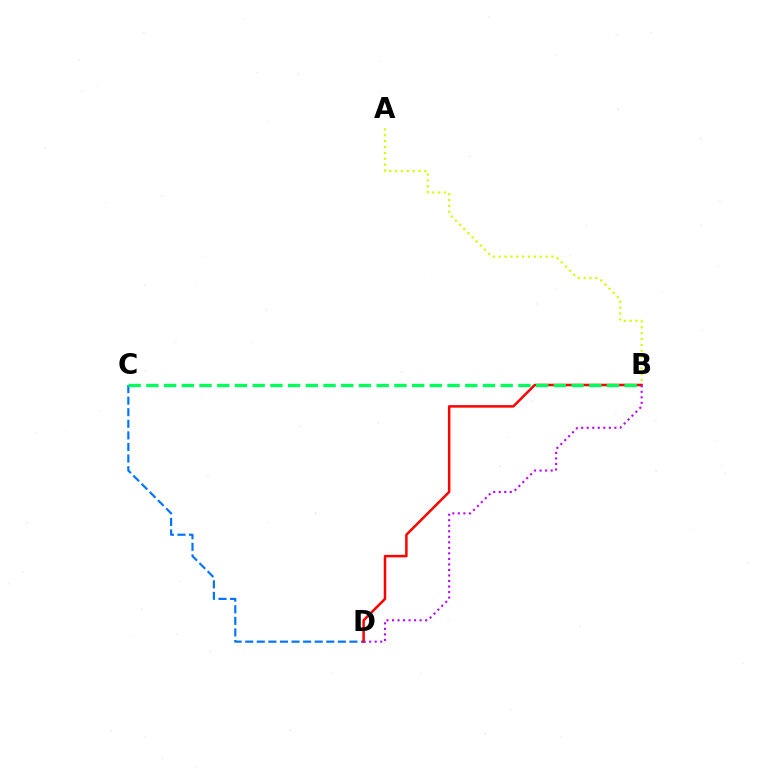{('C', 'D'): [{'color': '#0074ff', 'line_style': 'dashed', 'thickness': 1.57}], ('A', 'B'): [{'color': '#d1ff00', 'line_style': 'dotted', 'thickness': 1.59}], ('B', 'D'): [{'color': '#ff0000', 'line_style': 'solid', 'thickness': 1.8}, {'color': '#b900ff', 'line_style': 'dotted', 'thickness': 1.5}], ('B', 'C'): [{'color': '#00ff5c', 'line_style': 'dashed', 'thickness': 2.41}]}